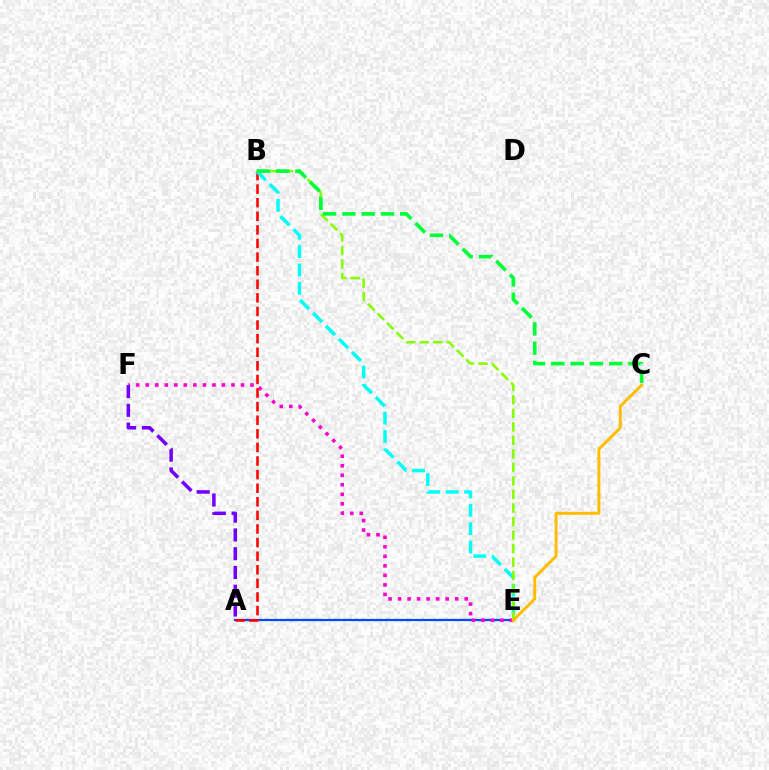{('A', 'E'): [{'color': '#004bff', 'line_style': 'solid', 'thickness': 1.61}], ('E', 'F'): [{'color': '#ff00cf', 'line_style': 'dotted', 'thickness': 2.59}], ('A', 'F'): [{'color': '#7200ff', 'line_style': 'dashed', 'thickness': 2.55}], ('A', 'B'): [{'color': '#ff0000', 'line_style': 'dashed', 'thickness': 1.85}], ('B', 'E'): [{'color': '#00fff6', 'line_style': 'dashed', 'thickness': 2.49}, {'color': '#84ff00', 'line_style': 'dashed', 'thickness': 1.84}], ('C', 'E'): [{'color': '#ffbd00', 'line_style': 'solid', 'thickness': 2.13}], ('B', 'C'): [{'color': '#00ff39', 'line_style': 'dashed', 'thickness': 2.62}]}